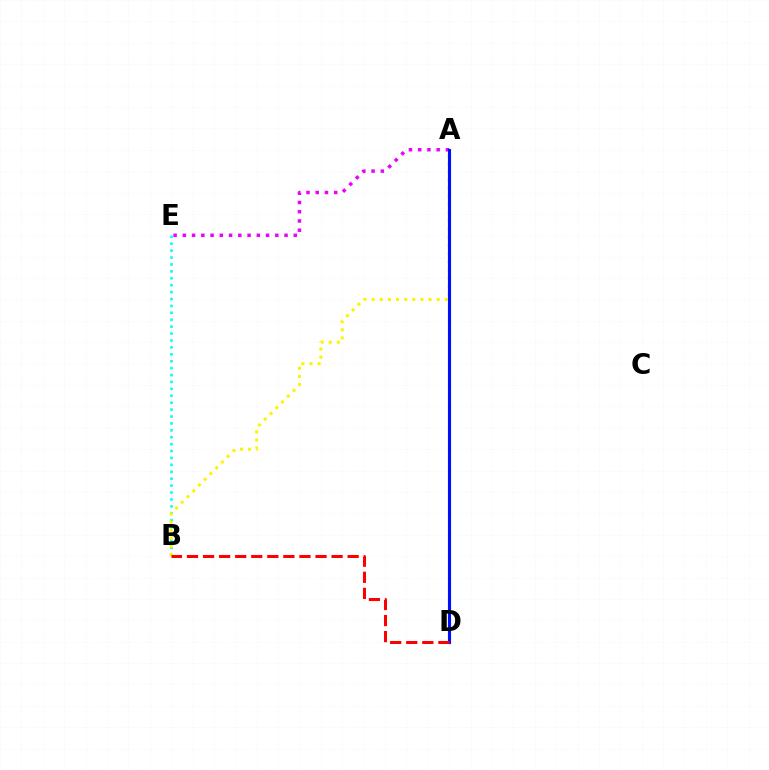{('B', 'E'): [{'color': '#00fff6', 'line_style': 'dotted', 'thickness': 1.88}], ('A', 'B'): [{'color': '#fcf500', 'line_style': 'dotted', 'thickness': 2.21}], ('A', 'E'): [{'color': '#ee00ff', 'line_style': 'dotted', 'thickness': 2.51}], ('A', 'D'): [{'color': '#08ff00', 'line_style': 'dashed', 'thickness': 2.04}, {'color': '#0010ff', 'line_style': 'solid', 'thickness': 2.25}], ('B', 'D'): [{'color': '#ff0000', 'line_style': 'dashed', 'thickness': 2.18}]}